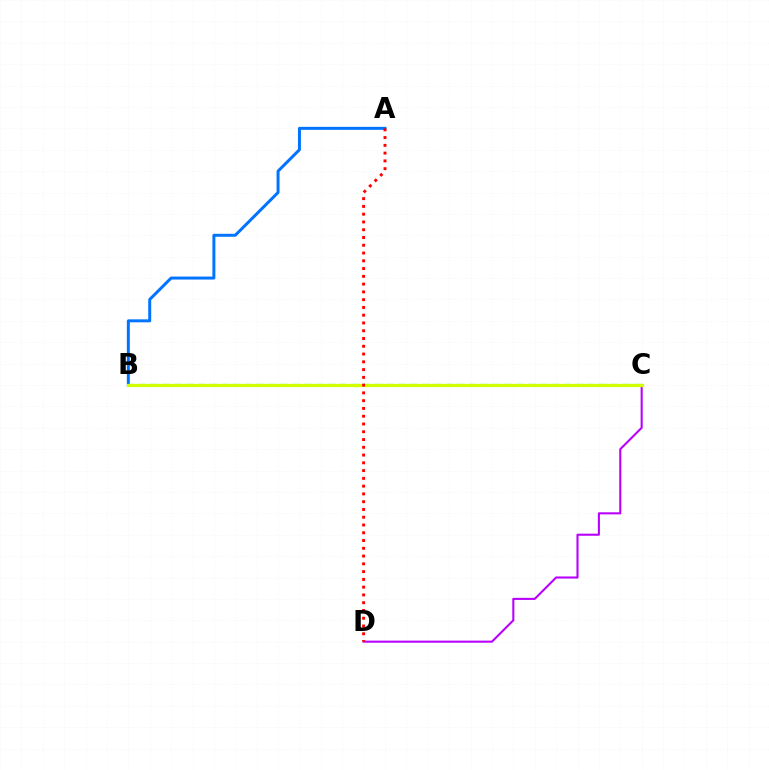{('A', 'B'): [{'color': '#0074ff', 'line_style': 'solid', 'thickness': 2.15}], ('B', 'C'): [{'color': '#00ff5c', 'line_style': 'dashed', 'thickness': 1.6}, {'color': '#d1ff00', 'line_style': 'solid', 'thickness': 2.34}], ('C', 'D'): [{'color': '#b900ff', 'line_style': 'solid', 'thickness': 1.5}], ('A', 'D'): [{'color': '#ff0000', 'line_style': 'dotted', 'thickness': 2.11}]}